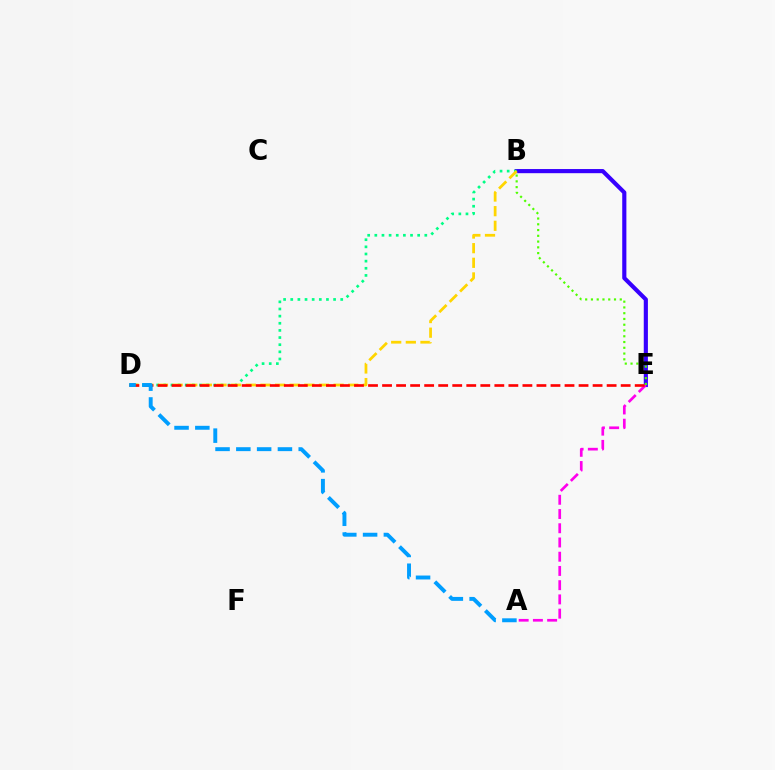{('B', 'E'): [{'color': '#3700ff', 'line_style': 'solid', 'thickness': 2.98}, {'color': '#4fff00', 'line_style': 'dotted', 'thickness': 1.57}], ('B', 'D'): [{'color': '#00ff86', 'line_style': 'dotted', 'thickness': 1.94}, {'color': '#ffd500', 'line_style': 'dashed', 'thickness': 1.99}], ('A', 'E'): [{'color': '#ff00ed', 'line_style': 'dashed', 'thickness': 1.93}], ('D', 'E'): [{'color': '#ff0000', 'line_style': 'dashed', 'thickness': 1.91}], ('A', 'D'): [{'color': '#009eff', 'line_style': 'dashed', 'thickness': 2.83}]}